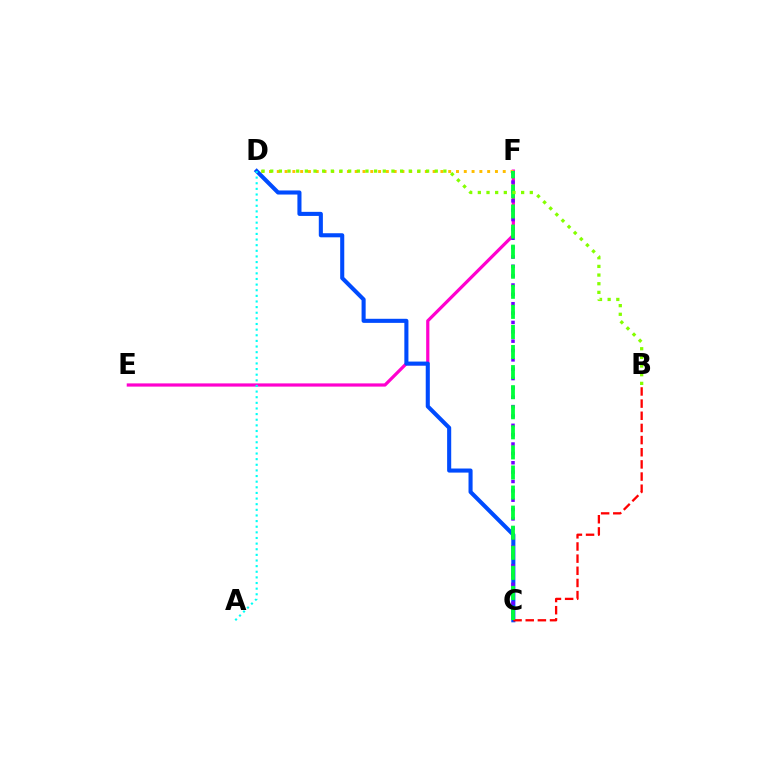{('E', 'F'): [{'color': '#ff00cf', 'line_style': 'solid', 'thickness': 2.31}], ('C', 'D'): [{'color': '#004bff', 'line_style': 'solid', 'thickness': 2.94}], ('B', 'C'): [{'color': '#ff0000', 'line_style': 'dashed', 'thickness': 1.65}], ('D', 'F'): [{'color': '#ffbd00', 'line_style': 'dotted', 'thickness': 2.12}], ('C', 'F'): [{'color': '#7200ff', 'line_style': 'dotted', 'thickness': 2.54}, {'color': '#00ff39', 'line_style': 'dashed', 'thickness': 2.73}], ('A', 'D'): [{'color': '#00fff6', 'line_style': 'dotted', 'thickness': 1.53}], ('B', 'D'): [{'color': '#84ff00', 'line_style': 'dotted', 'thickness': 2.35}]}